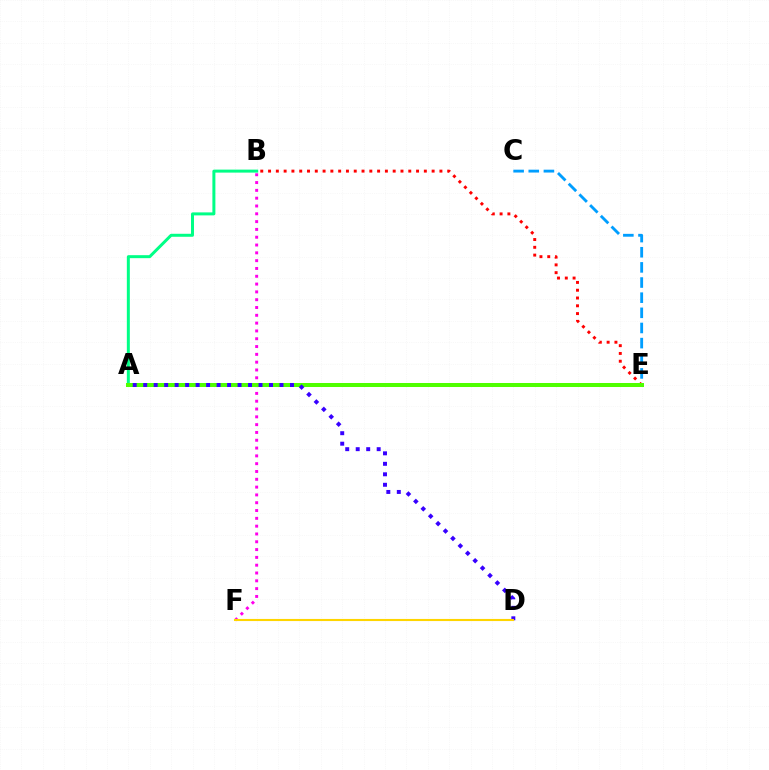{('A', 'B'): [{'color': '#00ff86', 'line_style': 'solid', 'thickness': 2.16}], ('B', 'E'): [{'color': '#ff0000', 'line_style': 'dotted', 'thickness': 2.12}], ('B', 'F'): [{'color': '#ff00ed', 'line_style': 'dotted', 'thickness': 2.12}], ('C', 'E'): [{'color': '#009eff', 'line_style': 'dashed', 'thickness': 2.06}], ('A', 'E'): [{'color': '#4fff00', 'line_style': 'solid', 'thickness': 2.89}], ('A', 'D'): [{'color': '#3700ff', 'line_style': 'dotted', 'thickness': 2.85}], ('D', 'F'): [{'color': '#ffd500', 'line_style': 'solid', 'thickness': 1.52}]}